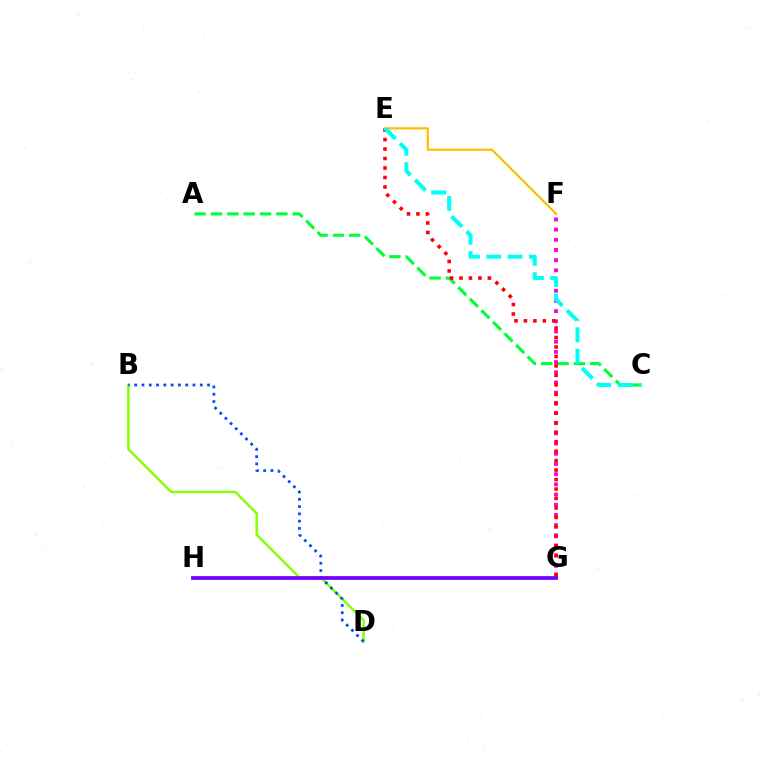{('B', 'D'): [{'color': '#84ff00', 'line_style': 'solid', 'thickness': 1.75}, {'color': '#004bff', 'line_style': 'dotted', 'thickness': 1.98}], ('A', 'C'): [{'color': '#00ff39', 'line_style': 'dashed', 'thickness': 2.22}], ('F', 'G'): [{'color': '#ff00cf', 'line_style': 'dotted', 'thickness': 2.77}], ('E', 'G'): [{'color': '#ff0000', 'line_style': 'dotted', 'thickness': 2.57}], ('E', 'F'): [{'color': '#ffbd00', 'line_style': 'solid', 'thickness': 1.58}], ('G', 'H'): [{'color': '#7200ff', 'line_style': 'solid', 'thickness': 2.7}], ('C', 'E'): [{'color': '#00fff6', 'line_style': 'dashed', 'thickness': 2.9}]}